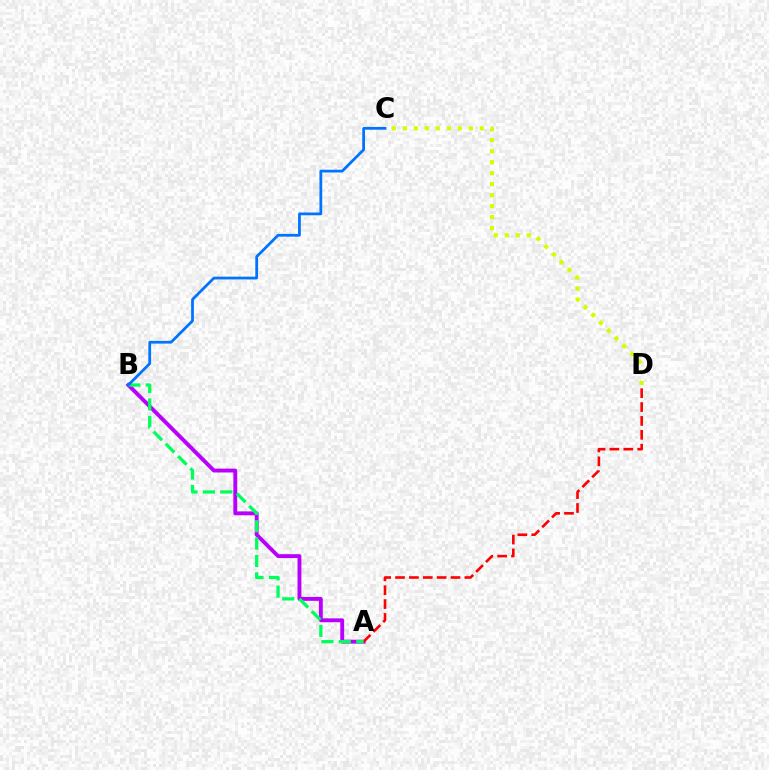{('A', 'B'): [{'color': '#b900ff', 'line_style': 'solid', 'thickness': 2.79}, {'color': '#00ff5c', 'line_style': 'dashed', 'thickness': 2.36}], ('A', 'D'): [{'color': '#ff0000', 'line_style': 'dashed', 'thickness': 1.88}], ('C', 'D'): [{'color': '#d1ff00', 'line_style': 'dotted', 'thickness': 2.99}], ('B', 'C'): [{'color': '#0074ff', 'line_style': 'solid', 'thickness': 1.99}]}